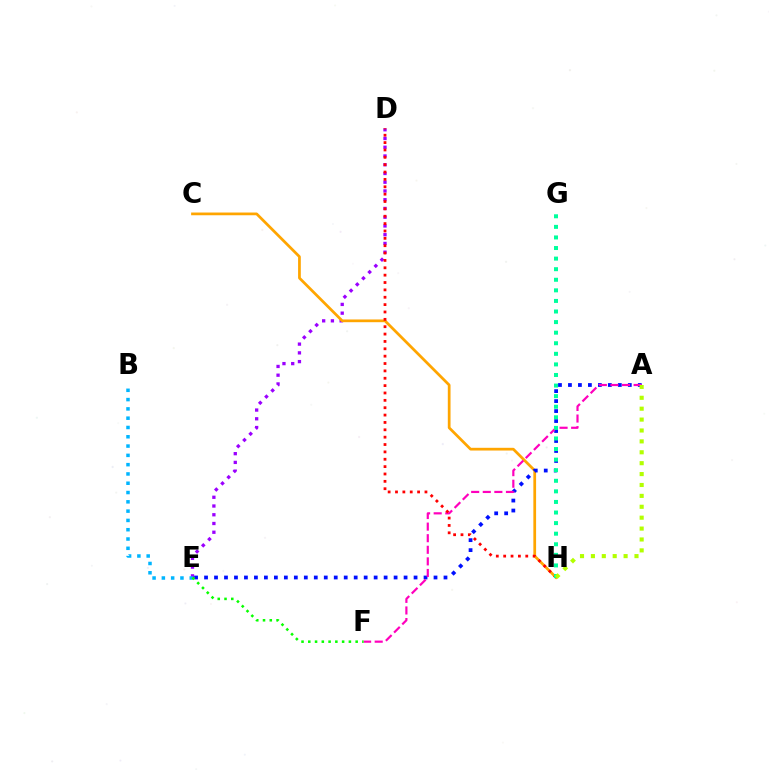{('D', 'E'): [{'color': '#9b00ff', 'line_style': 'dotted', 'thickness': 2.38}], ('C', 'H'): [{'color': '#ffa500', 'line_style': 'solid', 'thickness': 1.97}], ('B', 'E'): [{'color': '#00b5ff', 'line_style': 'dotted', 'thickness': 2.53}], ('A', 'E'): [{'color': '#0010ff', 'line_style': 'dotted', 'thickness': 2.71}], ('A', 'F'): [{'color': '#ff00bd', 'line_style': 'dashed', 'thickness': 1.57}], ('D', 'H'): [{'color': '#ff0000', 'line_style': 'dotted', 'thickness': 2.0}], ('E', 'F'): [{'color': '#08ff00', 'line_style': 'dotted', 'thickness': 1.84}], ('G', 'H'): [{'color': '#00ff9d', 'line_style': 'dotted', 'thickness': 2.87}], ('A', 'H'): [{'color': '#b3ff00', 'line_style': 'dotted', 'thickness': 2.96}]}